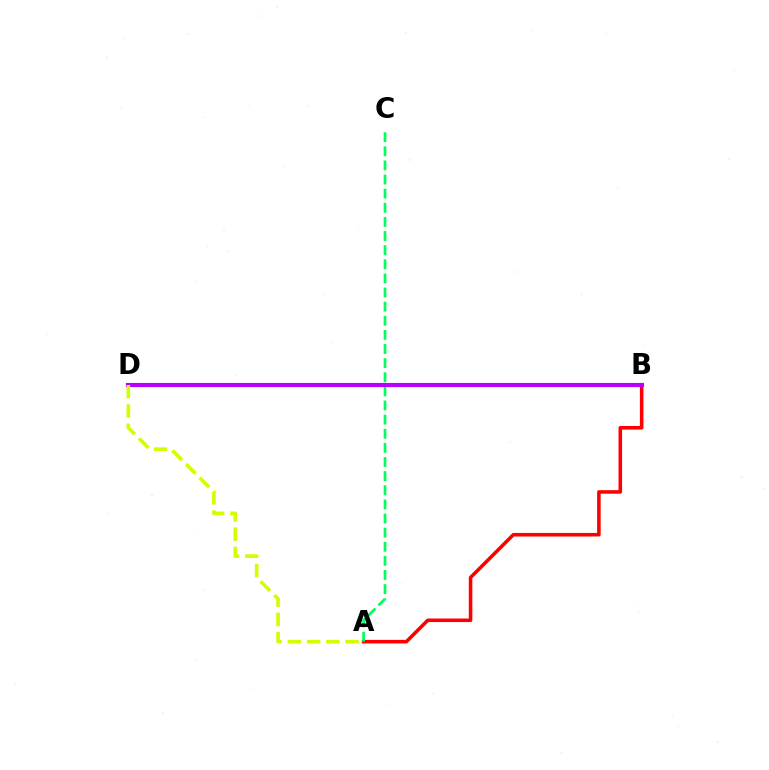{('B', 'D'): [{'color': '#0074ff', 'line_style': 'solid', 'thickness': 1.81}, {'color': '#b900ff', 'line_style': 'solid', 'thickness': 2.97}], ('A', 'B'): [{'color': '#ff0000', 'line_style': 'solid', 'thickness': 2.56}], ('A', 'C'): [{'color': '#00ff5c', 'line_style': 'dashed', 'thickness': 1.92}], ('A', 'D'): [{'color': '#d1ff00', 'line_style': 'dashed', 'thickness': 2.62}]}